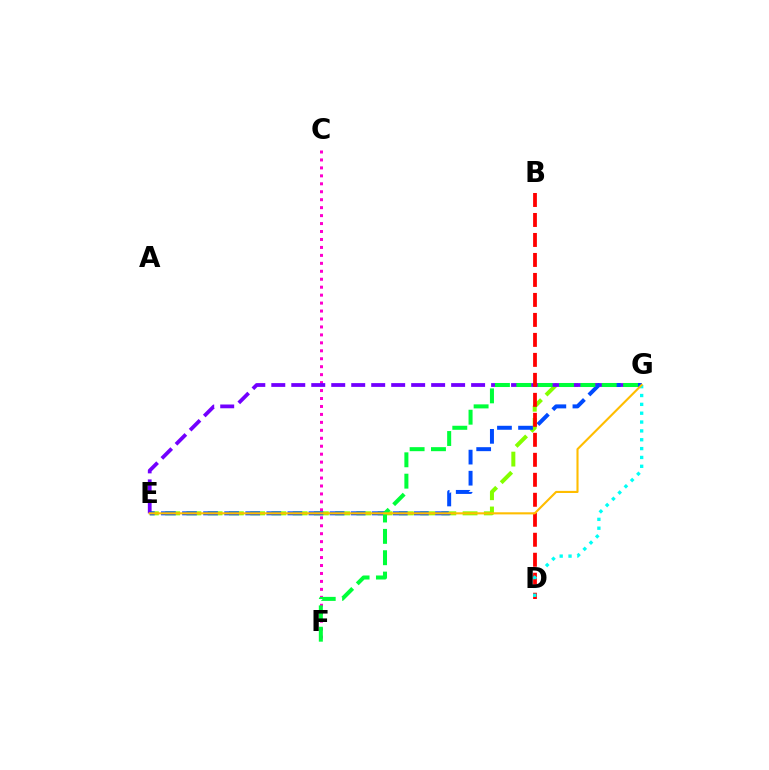{('C', 'F'): [{'color': '#ff00cf', 'line_style': 'dotted', 'thickness': 2.16}], ('E', 'G'): [{'color': '#84ff00', 'line_style': 'dashed', 'thickness': 2.89}, {'color': '#7200ff', 'line_style': 'dashed', 'thickness': 2.71}, {'color': '#004bff', 'line_style': 'dashed', 'thickness': 2.86}, {'color': '#ffbd00', 'line_style': 'solid', 'thickness': 1.52}], ('B', 'D'): [{'color': '#ff0000', 'line_style': 'dashed', 'thickness': 2.72}], ('D', 'G'): [{'color': '#00fff6', 'line_style': 'dotted', 'thickness': 2.4}], ('F', 'G'): [{'color': '#00ff39', 'line_style': 'dashed', 'thickness': 2.9}]}